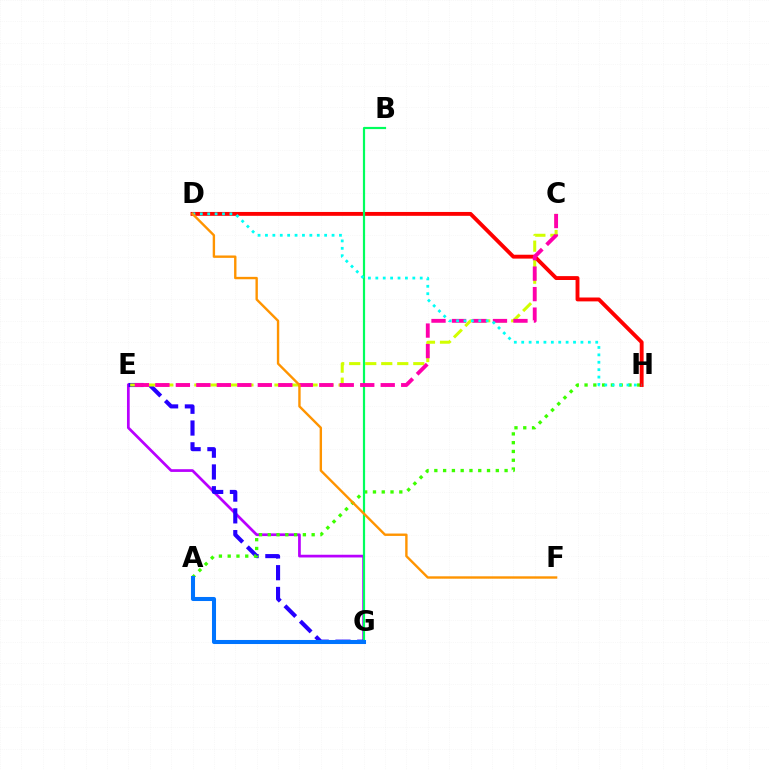{('E', 'G'): [{'color': '#b900ff', 'line_style': 'solid', 'thickness': 1.96}, {'color': '#2500ff', 'line_style': 'dashed', 'thickness': 2.96}], ('C', 'E'): [{'color': '#d1ff00', 'line_style': 'dashed', 'thickness': 2.18}, {'color': '#ff00ac', 'line_style': 'dashed', 'thickness': 2.78}], ('A', 'H'): [{'color': '#3dff00', 'line_style': 'dotted', 'thickness': 2.39}], ('D', 'H'): [{'color': '#ff0000', 'line_style': 'solid', 'thickness': 2.79}, {'color': '#00fff6', 'line_style': 'dotted', 'thickness': 2.01}], ('B', 'G'): [{'color': '#00ff5c', 'line_style': 'solid', 'thickness': 1.58}], ('A', 'G'): [{'color': '#0074ff', 'line_style': 'solid', 'thickness': 2.92}], ('D', 'F'): [{'color': '#ff9400', 'line_style': 'solid', 'thickness': 1.72}]}